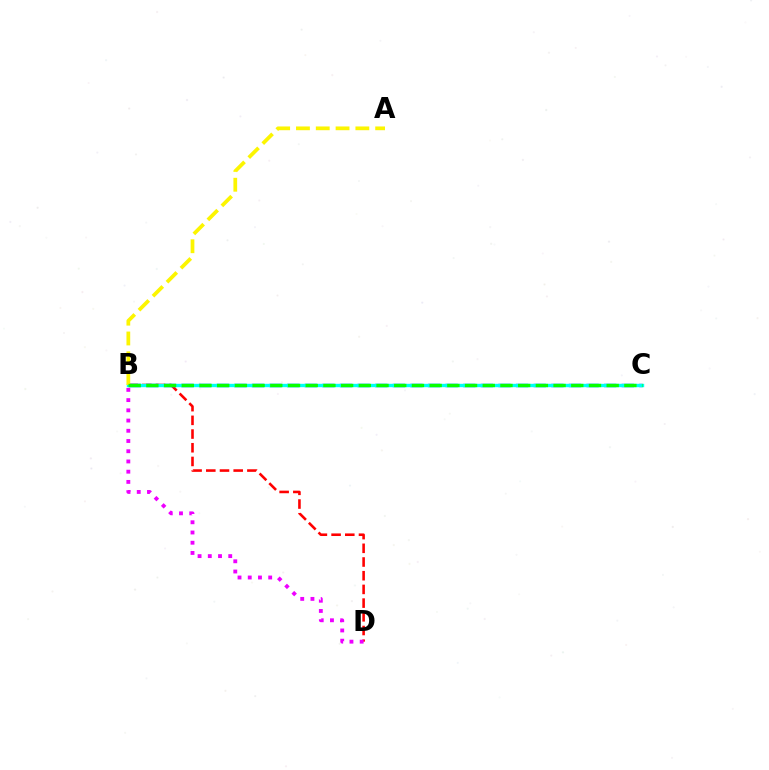{('B', 'D'): [{'color': '#ff0000', 'line_style': 'dashed', 'thickness': 1.86}, {'color': '#ee00ff', 'line_style': 'dotted', 'thickness': 2.78}], ('B', 'C'): [{'color': '#0010ff', 'line_style': 'dashed', 'thickness': 2.39}, {'color': '#00fff6', 'line_style': 'solid', 'thickness': 2.44}, {'color': '#08ff00', 'line_style': 'dashed', 'thickness': 2.41}], ('A', 'B'): [{'color': '#fcf500', 'line_style': 'dashed', 'thickness': 2.69}]}